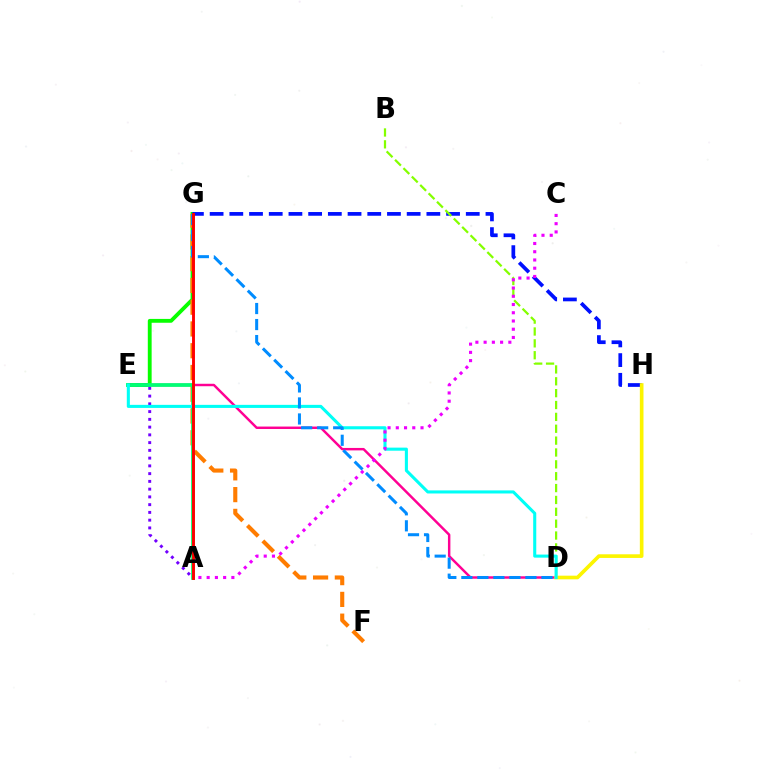{('D', 'E'): [{'color': '#ff0094', 'line_style': 'solid', 'thickness': 1.77}, {'color': '#00fff6', 'line_style': 'solid', 'thickness': 2.21}], ('E', 'G'): [{'color': '#08ff00', 'line_style': 'solid', 'thickness': 2.76}], ('F', 'G'): [{'color': '#ff7c00', 'line_style': 'dashed', 'thickness': 2.96}], ('G', 'H'): [{'color': '#0010ff', 'line_style': 'dashed', 'thickness': 2.68}], ('A', 'E'): [{'color': '#7200ff', 'line_style': 'dotted', 'thickness': 2.11}, {'color': '#00ff74', 'line_style': 'solid', 'thickness': 2.68}], ('D', 'H'): [{'color': '#fcf500', 'line_style': 'solid', 'thickness': 2.63}], ('B', 'D'): [{'color': '#84ff00', 'line_style': 'dashed', 'thickness': 1.61}], ('A', 'C'): [{'color': '#ee00ff', 'line_style': 'dotted', 'thickness': 2.24}], ('D', 'G'): [{'color': '#008cff', 'line_style': 'dashed', 'thickness': 2.18}], ('A', 'G'): [{'color': '#ff0000', 'line_style': 'solid', 'thickness': 2.1}]}